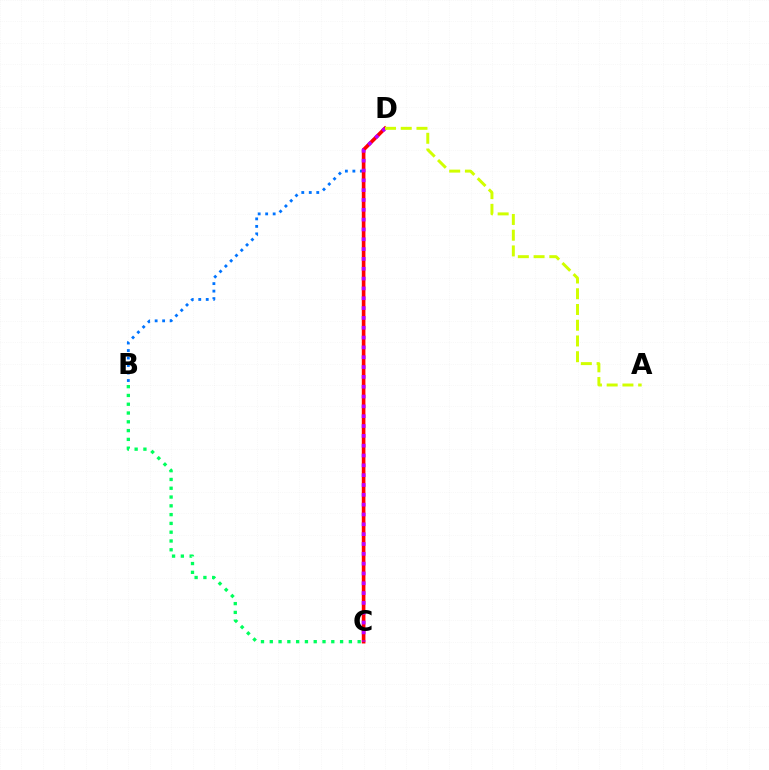{('B', 'D'): [{'color': '#0074ff', 'line_style': 'dotted', 'thickness': 2.04}], ('C', 'D'): [{'color': '#ff0000', 'line_style': 'solid', 'thickness': 2.61}, {'color': '#b900ff', 'line_style': 'dotted', 'thickness': 2.67}], ('A', 'D'): [{'color': '#d1ff00', 'line_style': 'dashed', 'thickness': 2.14}], ('B', 'C'): [{'color': '#00ff5c', 'line_style': 'dotted', 'thickness': 2.39}]}